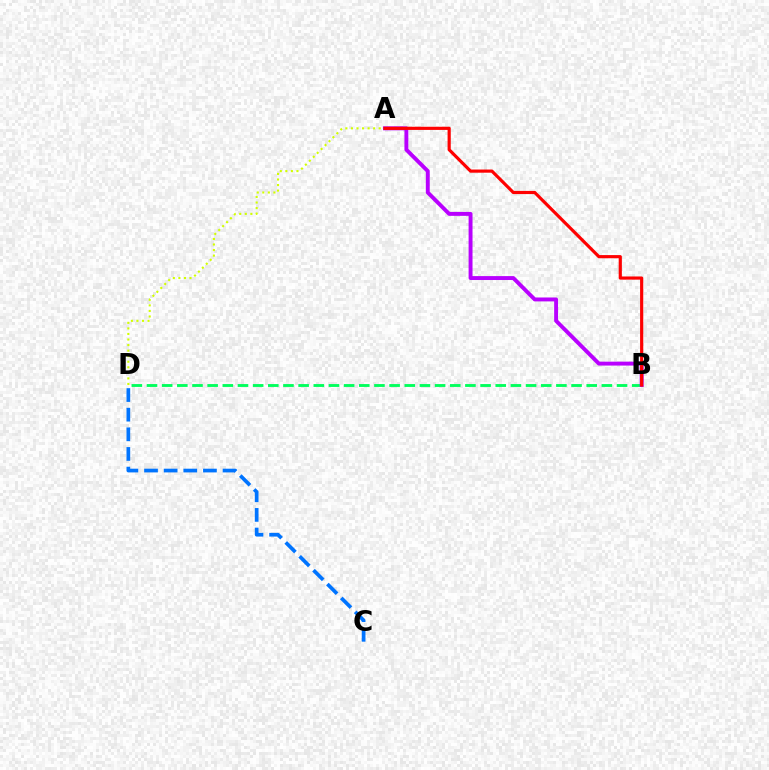{('B', 'D'): [{'color': '#00ff5c', 'line_style': 'dashed', 'thickness': 2.06}], ('C', 'D'): [{'color': '#0074ff', 'line_style': 'dashed', 'thickness': 2.67}], ('A', 'B'): [{'color': '#b900ff', 'line_style': 'solid', 'thickness': 2.82}, {'color': '#ff0000', 'line_style': 'solid', 'thickness': 2.28}], ('A', 'D'): [{'color': '#d1ff00', 'line_style': 'dotted', 'thickness': 1.51}]}